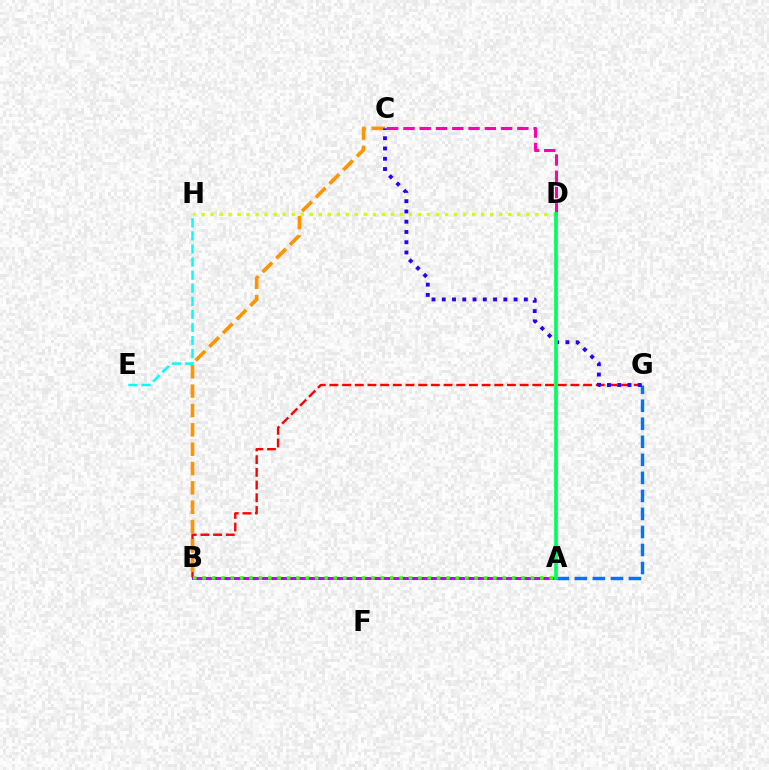{('E', 'H'): [{'color': '#00fff6', 'line_style': 'dashed', 'thickness': 1.78}], ('C', 'D'): [{'color': '#ff00ac', 'line_style': 'dashed', 'thickness': 2.21}], ('A', 'G'): [{'color': '#0074ff', 'line_style': 'dashed', 'thickness': 2.45}], ('B', 'G'): [{'color': '#ff0000', 'line_style': 'dashed', 'thickness': 1.72}], ('B', 'C'): [{'color': '#ff9400', 'line_style': 'dashed', 'thickness': 2.63}], ('A', 'B'): [{'color': '#b900ff', 'line_style': 'solid', 'thickness': 2.13}, {'color': '#3dff00', 'line_style': 'dotted', 'thickness': 2.55}], ('D', 'H'): [{'color': '#d1ff00', 'line_style': 'dotted', 'thickness': 2.45}], ('C', 'G'): [{'color': '#2500ff', 'line_style': 'dotted', 'thickness': 2.79}], ('A', 'D'): [{'color': '#00ff5c', 'line_style': 'solid', 'thickness': 2.66}]}